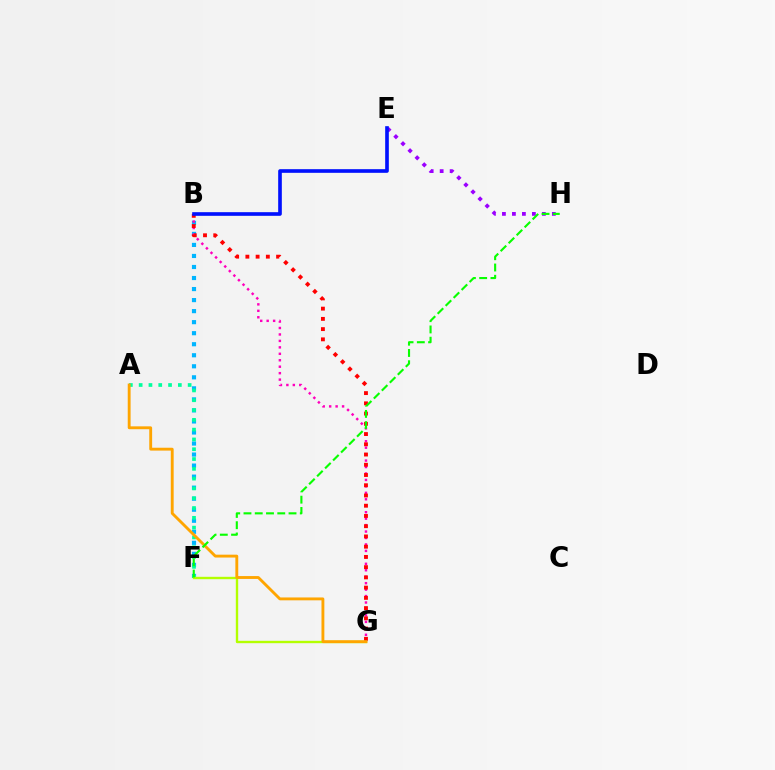{('E', 'H'): [{'color': '#9b00ff', 'line_style': 'dotted', 'thickness': 2.71}], ('B', 'F'): [{'color': '#00b5ff', 'line_style': 'dotted', 'thickness': 3.0}], ('A', 'F'): [{'color': '#00ff9d', 'line_style': 'dotted', 'thickness': 2.66}], ('B', 'G'): [{'color': '#ff00bd', 'line_style': 'dotted', 'thickness': 1.75}, {'color': '#ff0000', 'line_style': 'dotted', 'thickness': 2.78}], ('F', 'G'): [{'color': '#b3ff00', 'line_style': 'solid', 'thickness': 1.71}], ('A', 'G'): [{'color': '#ffa500', 'line_style': 'solid', 'thickness': 2.06}], ('B', 'E'): [{'color': '#0010ff', 'line_style': 'solid', 'thickness': 2.62}], ('F', 'H'): [{'color': '#08ff00', 'line_style': 'dashed', 'thickness': 1.53}]}